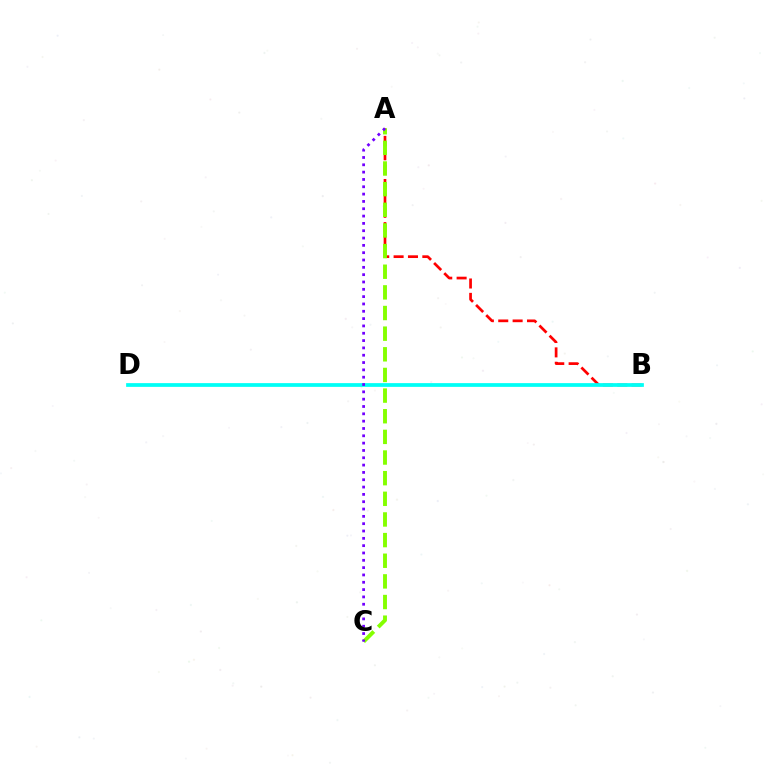{('A', 'B'): [{'color': '#ff0000', 'line_style': 'dashed', 'thickness': 1.95}], ('B', 'D'): [{'color': '#00fff6', 'line_style': 'solid', 'thickness': 2.69}], ('A', 'C'): [{'color': '#84ff00', 'line_style': 'dashed', 'thickness': 2.8}, {'color': '#7200ff', 'line_style': 'dotted', 'thickness': 1.99}]}